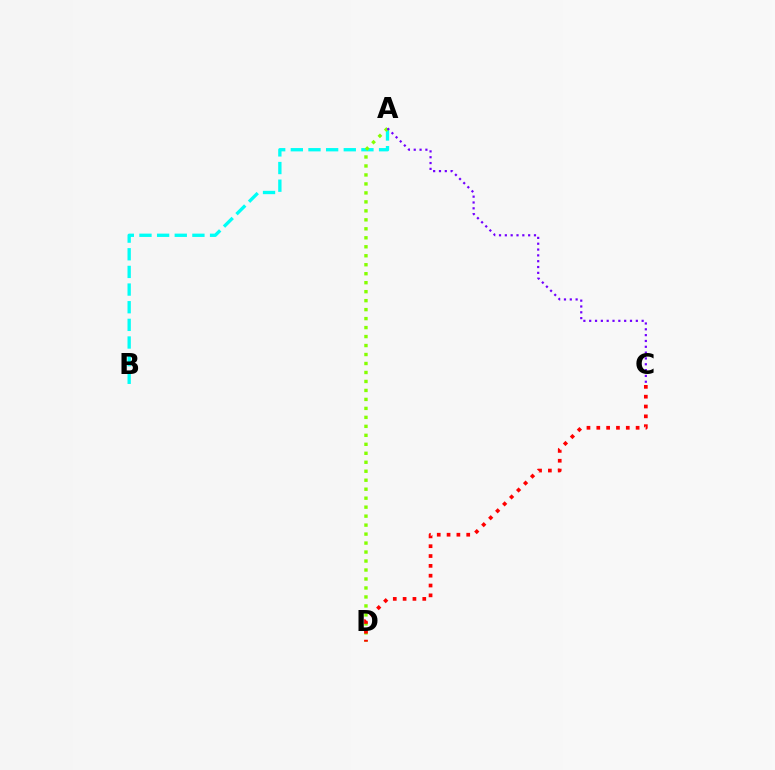{('A', 'B'): [{'color': '#00fff6', 'line_style': 'dashed', 'thickness': 2.4}], ('A', 'D'): [{'color': '#84ff00', 'line_style': 'dotted', 'thickness': 2.44}], ('C', 'D'): [{'color': '#ff0000', 'line_style': 'dotted', 'thickness': 2.67}], ('A', 'C'): [{'color': '#7200ff', 'line_style': 'dotted', 'thickness': 1.58}]}